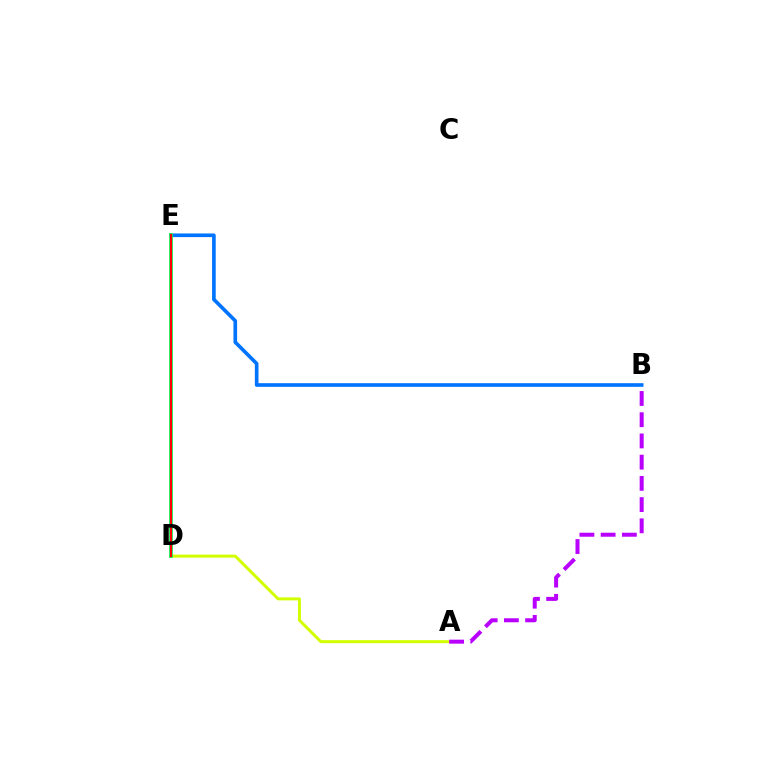{('A', 'D'): [{'color': '#d1ff00', 'line_style': 'solid', 'thickness': 2.14}], ('B', 'E'): [{'color': '#0074ff', 'line_style': 'solid', 'thickness': 2.62}], ('D', 'E'): [{'color': '#00ff5c', 'line_style': 'solid', 'thickness': 2.69}, {'color': '#ff0000', 'line_style': 'solid', 'thickness': 1.57}], ('A', 'B'): [{'color': '#b900ff', 'line_style': 'dashed', 'thickness': 2.88}]}